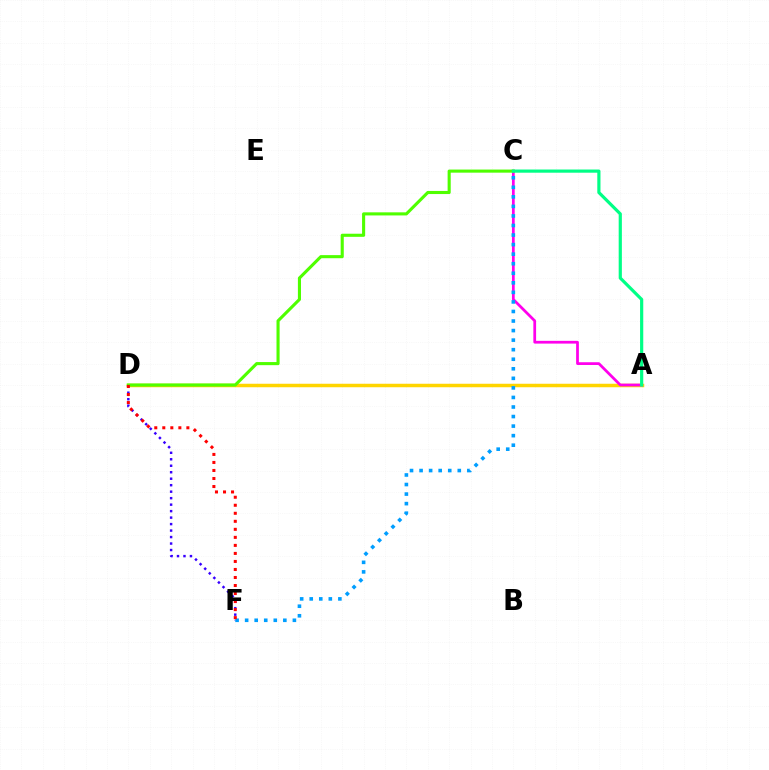{('A', 'D'): [{'color': '#ffd500', 'line_style': 'solid', 'thickness': 2.51}], ('A', 'C'): [{'color': '#ff00ed', 'line_style': 'solid', 'thickness': 1.98}, {'color': '#00ff86', 'line_style': 'solid', 'thickness': 2.29}], ('D', 'F'): [{'color': '#3700ff', 'line_style': 'dotted', 'thickness': 1.76}, {'color': '#ff0000', 'line_style': 'dotted', 'thickness': 2.18}], ('C', 'D'): [{'color': '#4fff00', 'line_style': 'solid', 'thickness': 2.23}], ('C', 'F'): [{'color': '#009eff', 'line_style': 'dotted', 'thickness': 2.6}]}